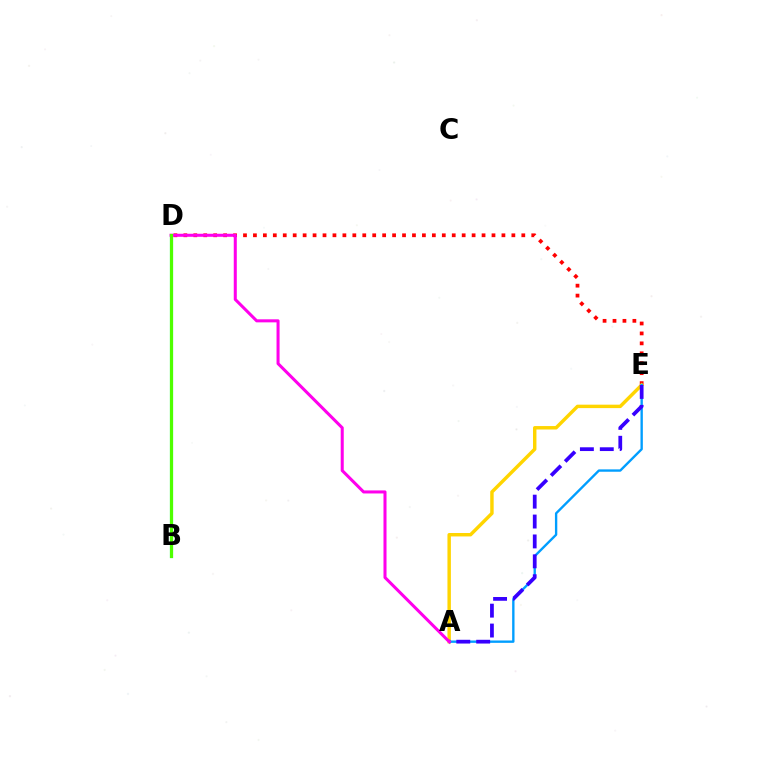{('D', 'E'): [{'color': '#ff0000', 'line_style': 'dotted', 'thickness': 2.7}], ('A', 'E'): [{'color': '#ffd500', 'line_style': 'solid', 'thickness': 2.48}, {'color': '#009eff', 'line_style': 'solid', 'thickness': 1.7}, {'color': '#3700ff', 'line_style': 'dashed', 'thickness': 2.7}], ('B', 'D'): [{'color': '#00ff86', 'line_style': 'solid', 'thickness': 2.26}, {'color': '#4fff00', 'line_style': 'solid', 'thickness': 2.26}], ('A', 'D'): [{'color': '#ff00ed', 'line_style': 'solid', 'thickness': 2.19}]}